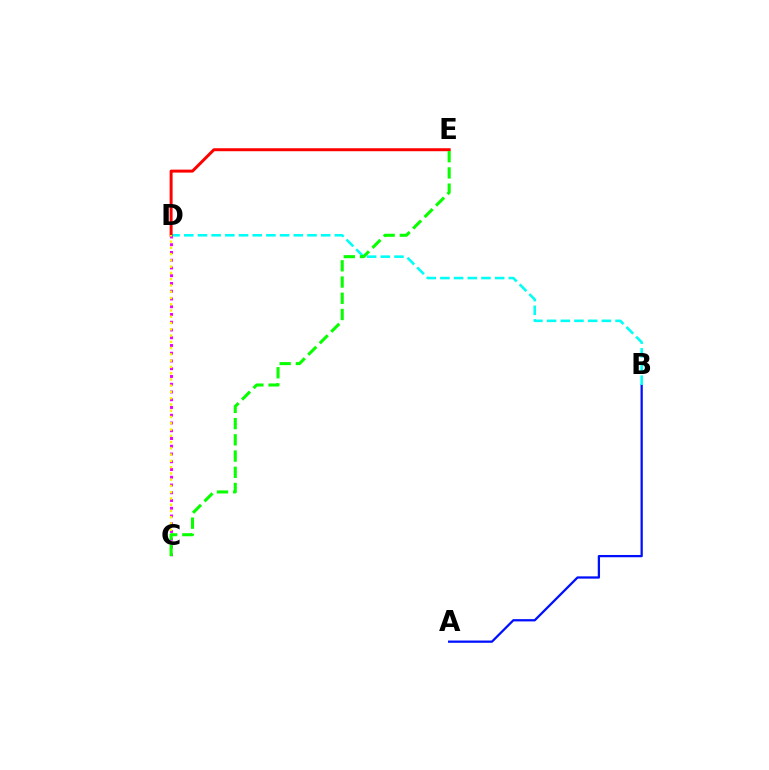{('A', 'B'): [{'color': '#0010ff', 'line_style': 'solid', 'thickness': 1.64}], ('B', 'D'): [{'color': '#00fff6', 'line_style': 'dashed', 'thickness': 1.86}], ('D', 'E'): [{'color': '#ff0000', 'line_style': 'solid', 'thickness': 2.14}], ('C', 'D'): [{'color': '#ee00ff', 'line_style': 'dotted', 'thickness': 2.11}, {'color': '#fcf500', 'line_style': 'dotted', 'thickness': 1.7}], ('C', 'E'): [{'color': '#08ff00', 'line_style': 'dashed', 'thickness': 2.2}]}